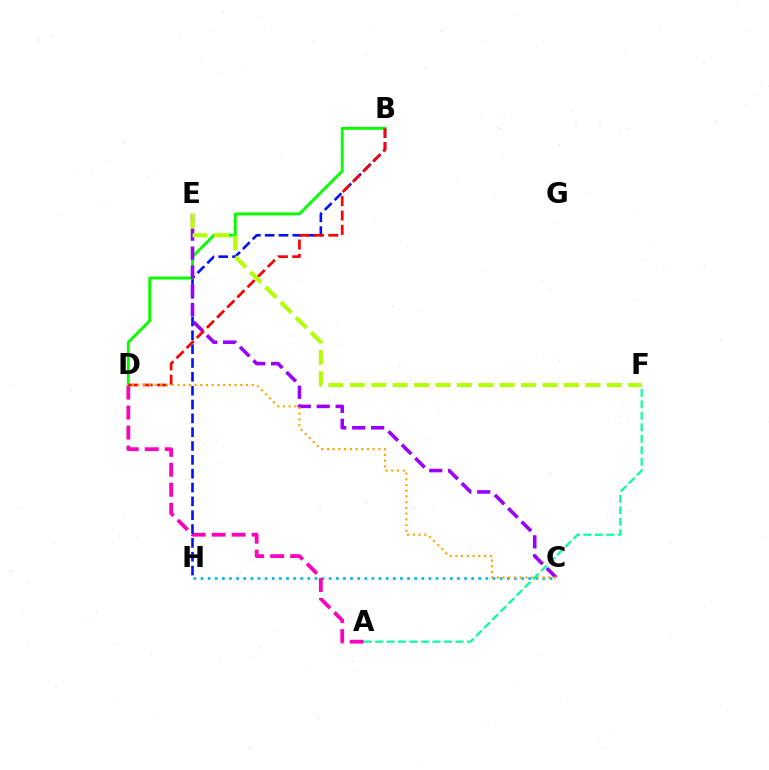{('A', 'F'): [{'color': '#00ff9d', 'line_style': 'dashed', 'thickness': 1.56}], ('C', 'H'): [{'color': '#00b5ff', 'line_style': 'dotted', 'thickness': 1.94}], ('A', 'D'): [{'color': '#ff00bd', 'line_style': 'dashed', 'thickness': 2.72}], ('B', 'H'): [{'color': '#0010ff', 'line_style': 'dashed', 'thickness': 1.88}], ('B', 'D'): [{'color': '#08ff00', 'line_style': 'solid', 'thickness': 2.09}, {'color': '#ff0000', 'line_style': 'dashed', 'thickness': 1.95}], ('C', 'E'): [{'color': '#9b00ff', 'line_style': 'dashed', 'thickness': 2.57}], ('C', 'D'): [{'color': '#ffa500', 'line_style': 'dotted', 'thickness': 1.55}], ('E', 'F'): [{'color': '#b3ff00', 'line_style': 'dashed', 'thickness': 2.91}]}